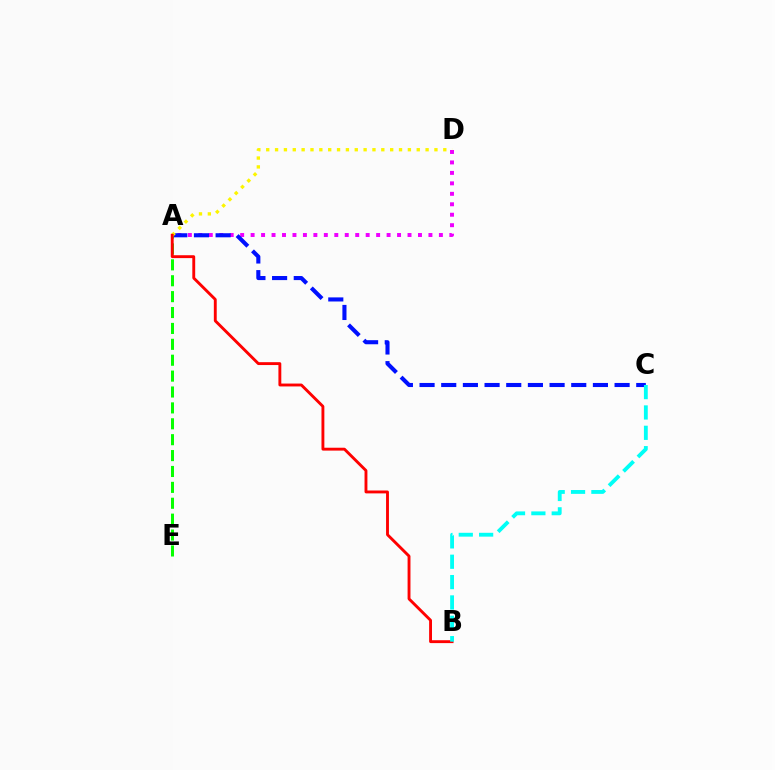{('A', 'D'): [{'color': '#ee00ff', 'line_style': 'dotted', 'thickness': 2.84}, {'color': '#fcf500', 'line_style': 'dotted', 'thickness': 2.41}], ('A', 'C'): [{'color': '#0010ff', 'line_style': 'dashed', 'thickness': 2.94}], ('A', 'E'): [{'color': '#08ff00', 'line_style': 'dashed', 'thickness': 2.16}], ('A', 'B'): [{'color': '#ff0000', 'line_style': 'solid', 'thickness': 2.07}], ('B', 'C'): [{'color': '#00fff6', 'line_style': 'dashed', 'thickness': 2.77}]}